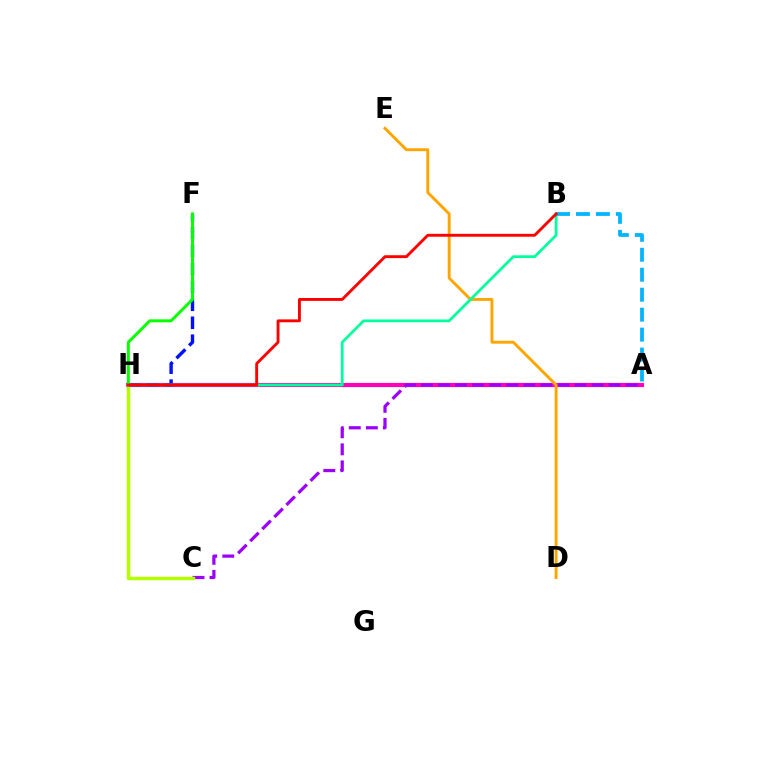{('A', 'H'): [{'color': '#ff00bd', 'line_style': 'solid', 'thickness': 2.99}], ('A', 'C'): [{'color': '#9b00ff', 'line_style': 'dashed', 'thickness': 2.32}], ('C', 'H'): [{'color': '#b3ff00', 'line_style': 'solid', 'thickness': 2.49}], ('F', 'H'): [{'color': '#0010ff', 'line_style': 'dashed', 'thickness': 2.44}, {'color': '#08ff00', 'line_style': 'solid', 'thickness': 2.14}], ('D', 'E'): [{'color': '#ffa500', 'line_style': 'solid', 'thickness': 2.1}], ('B', 'H'): [{'color': '#00ff9d', 'line_style': 'solid', 'thickness': 1.98}, {'color': '#ff0000', 'line_style': 'solid', 'thickness': 2.07}], ('A', 'B'): [{'color': '#00b5ff', 'line_style': 'dashed', 'thickness': 2.71}]}